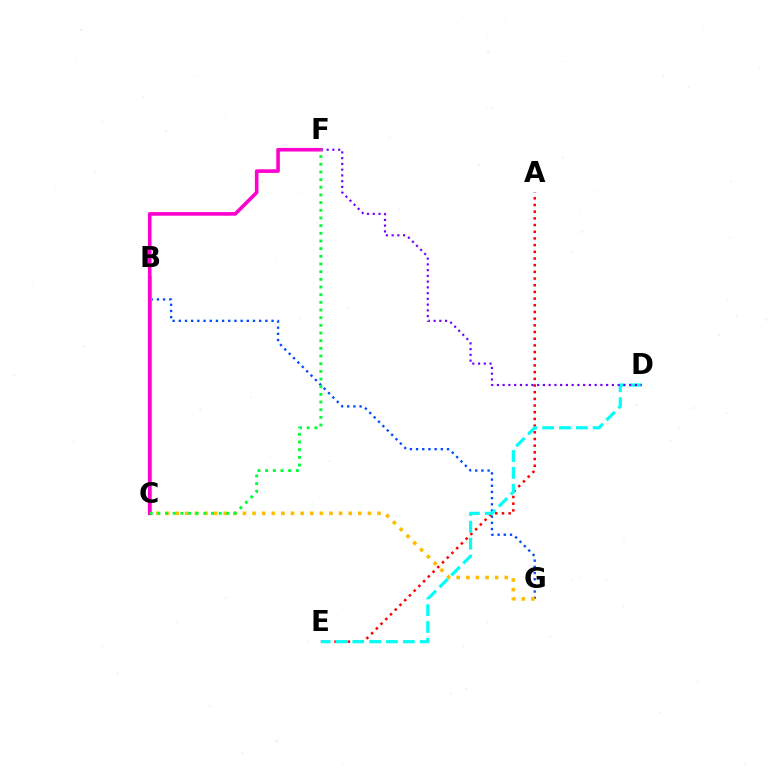{('B', 'G'): [{'color': '#004bff', 'line_style': 'dotted', 'thickness': 1.68}], ('A', 'E'): [{'color': '#ff0000', 'line_style': 'dotted', 'thickness': 1.82}], ('D', 'E'): [{'color': '#00fff6', 'line_style': 'dashed', 'thickness': 2.29}], ('C', 'G'): [{'color': '#ffbd00', 'line_style': 'dotted', 'thickness': 2.61}], ('D', 'F'): [{'color': '#7200ff', 'line_style': 'dotted', 'thickness': 1.56}], ('B', 'C'): [{'color': '#84ff00', 'line_style': 'solid', 'thickness': 2.96}], ('C', 'F'): [{'color': '#ff00cf', 'line_style': 'solid', 'thickness': 2.6}, {'color': '#00ff39', 'line_style': 'dotted', 'thickness': 2.08}]}